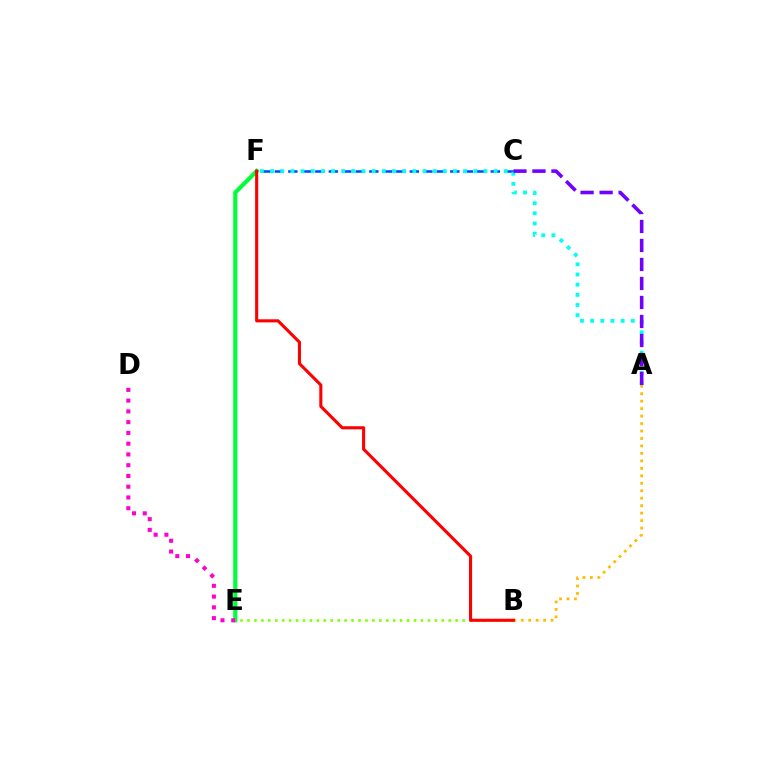{('E', 'F'): [{'color': '#00ff39', 'line_style': 'solid', 'thickness': 2.99}], ('C', 'F'): [{'color': '#004bff', 'line_style': 'dashed', 'thickness': 1.83}], ('D', 'E'): [{'color': '#ff00cf', 'line_style': 'dotted', 'thickness': 2.92}], ('A', 'F'): [{'color': '#00fff6', 'line_style': 'dotted', 'thickness': 2.76}], ('A', 'C'): [{'color': '#7200ff', 'line_style': 'dashed', 'thickness': 2.58}], ('A', 'B'): [{'color': '#ffbd00', 'line_style': 'dotted', 'thickness': 2.03}], ('B', 'E'): [{'color': '#84ff00', 'line_style': 'dotted', 'thickness': 1.89}], ('B', 'F'): [{'color': '#ff0000', 'line_style': 'solid', 'thickness': 2.23}]}